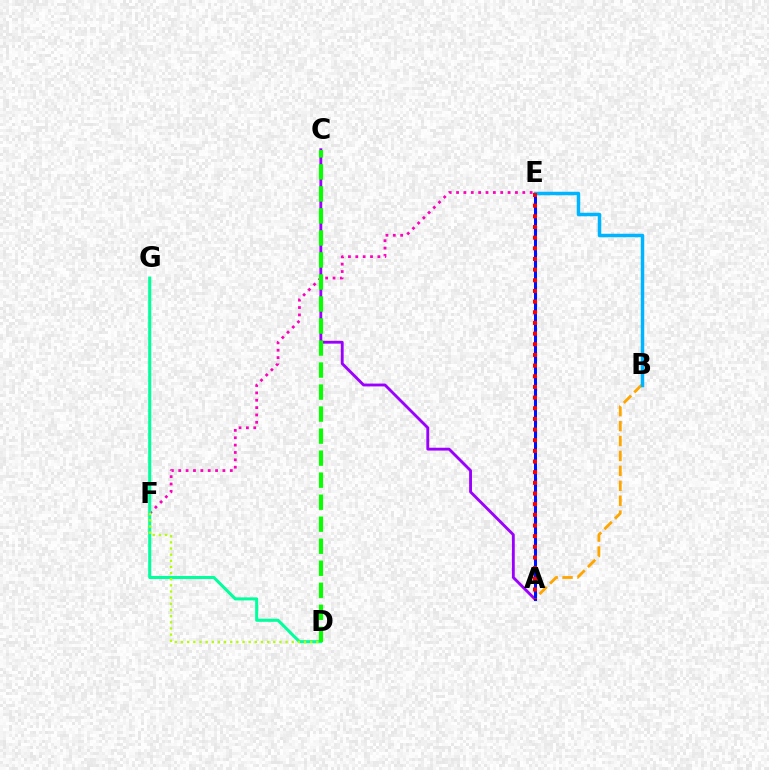{('A', 'B'): [{'color': '#ffa500', 'line_style': 'dashed', 'thickness': 2.03}], ('A', 'C'): [{'color': '#9b00ff', 'line_style': 'solid', 'thickness': 2.06}], ('A', 'E'): [{'color': '#0010ff', 'line_style': 'solid', 'thickness': 2.18}, {'color': '#ff0000', 'line_style': 'dotted', 'thickness': 2.9}], ('E', 'F'): [{'color': '#ff00bd', 'line_style': 'dotted', 'thickness': 2.0}], ('D', 'G'): [{'color': '#00ff9d', 'line_style': 'solid', 'thickness': 2.19}], ('B', 'E'): [{'color': '#00b5ff', 'line_style': 'solid', 'thickness': 2.5}], ('D', 'F'): [{'color': '#b3ff00', 'line_style': 'dotted', 'thickness': 1.67}], ('C', 'D'): [{'color': '#08ff00', 'line_style': 'dashed', 'thickness': 2.99}]}